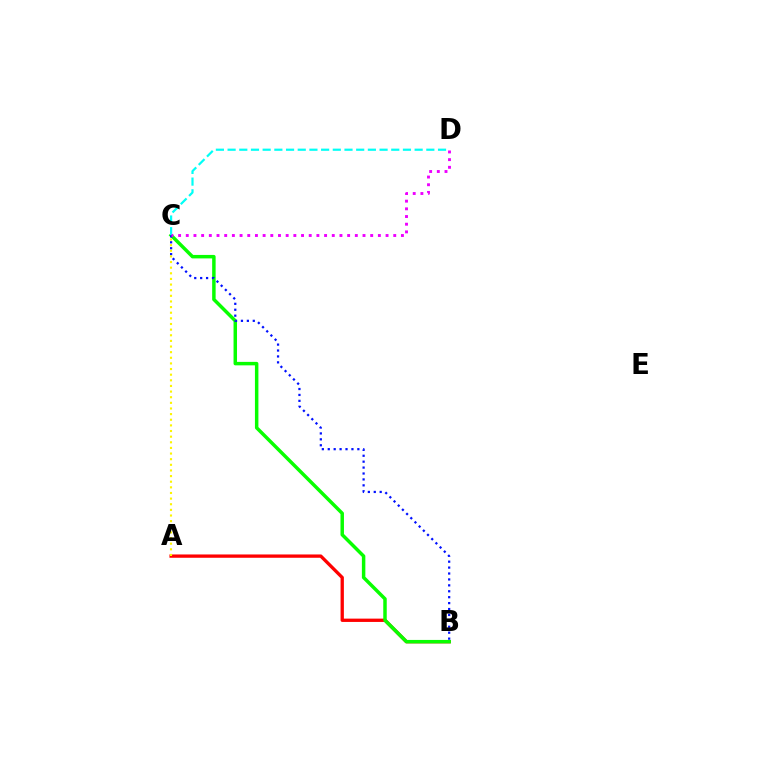{('A', 'B'): [{'color': '#ff0000', 'line_style': 'solid', 'thickness': 2.38}], ('B', 'C'): [{'color': '#08ff00', 'line_style': 'solid', 'thickness': 2.5}, {'color': '#0010ff', 'line_style': 'dotted', 'thickness': 1.61}], ('C', 'D'): [{'color': '#00fff6', 'line_style': 'dashed', 'thickness': 1.59}, {'color': '#ee00ff', 'line_style': 'dotted', 'thickness': 2.09}], ('A', 'C'): [{'color': '#fcf500', 'line_style': 'dotted', 'thickness': 1.53}]}